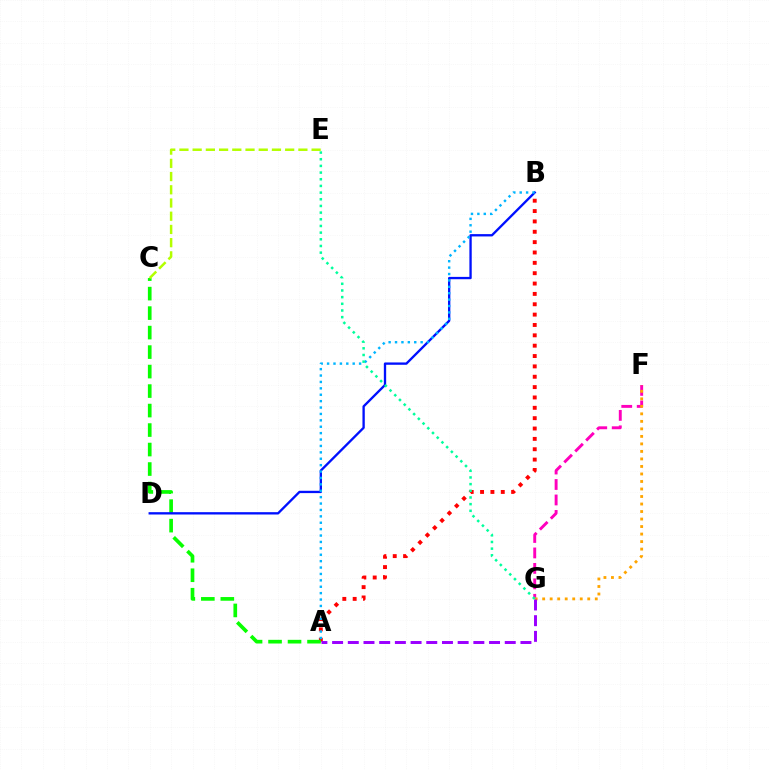{('F', 'G'): [{'color': '#ff00bd', 'line_style': 'dashed', 'thickness': 2.1}, {'color': '#ffa500', 'line_style': 'dotted', 'thickness': 2.04}], ('A', 'B'): [{'color': '#ff0000', 'line_style': 'dotted', 'thickness': 2.81}, {'color': '#00b5ff', 'line_style': 'dotted', 'thickness': 1.74}], ('A', 'C'): [{'color': '#08ff00', 'line_style': 'dashed', 'thickness': 2.65}], ('B', 'D'): [{'color': '#0010ff', 'line_style': 'solid', 'thickness': 1.68}], ('A', 'G'): [{'color': '#9b00ff', 'line_style': 'dashed', 'thickness': 2.13}], ('C', 'E'): [{'color': '#b3ff00', 'line_style': 'dashed', 'thickness': 1.8}], ('E', 'G'): [{'color': '#00ff9d', 'line_style': 'dotted', 'thickness': 1.81}]}